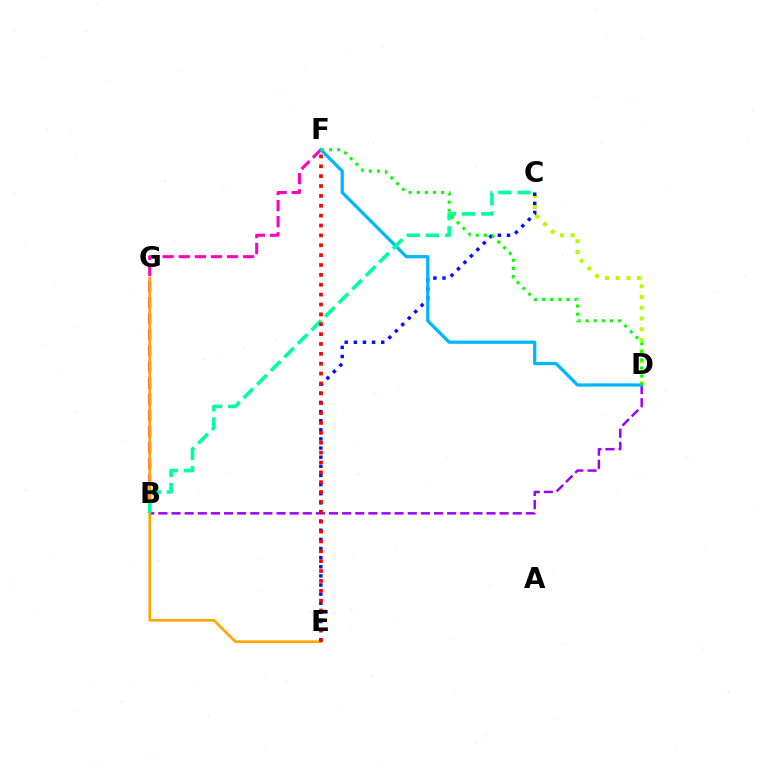{('C', 'D'): [{'color': '#b3ff00', 'line_style': 'dotted', 'thickness': 2.92}], ('B', 'D'): [{'color': '#9b00ff', 'line_style': 'dashed', 'thickness': 1.78}], ('B', 'F'): [{'color': '#ff00bd', 'line_style': 'dashed', 'thickness': 2.19}], ('E', 'G'): [{'color': '#ffa500', 'line_style': 'solid', 'thickness': 1.9}], ('C', 'E'): [{'color': '#0010ff', 'line_style': 'dotted', 'thickness': 2.48}], ('D', 'F'): [{'color': '#00b5ff', 'line_style': 'solid', 'thickness': 2.33}, {'color': '#08ff00', 'line_style': 'dotted', 'thickness': 2.2}], ('B', 'C'): [{'color': '#00ff9d', 'line_style': 'dashed', 'thickness': 2.61}], ('E', 'F'): [{'color': '#ff0000', 'line_style': 'dotted', 'thickness': 2.68}]}